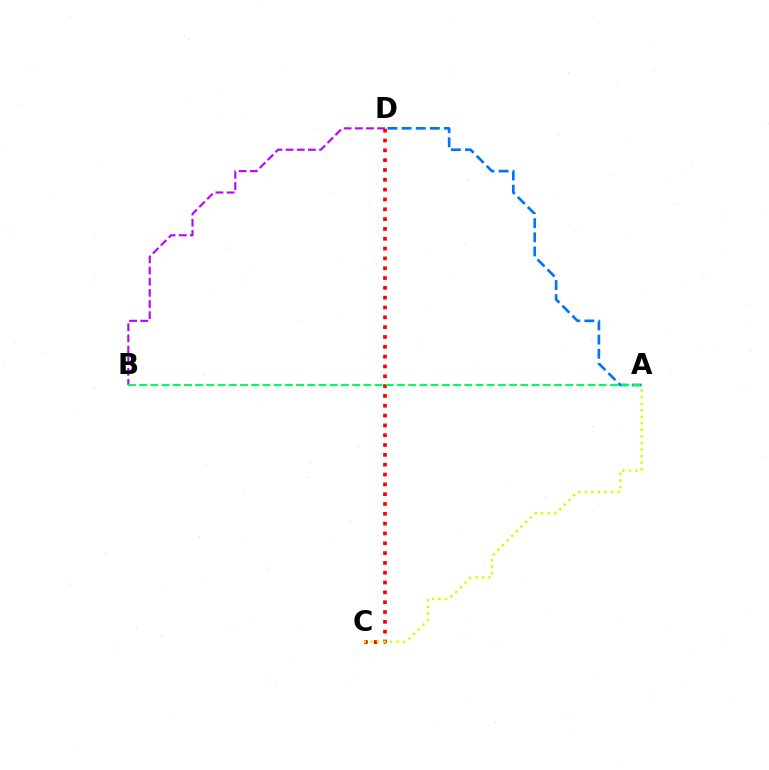{('C', 'D'): [{'color': '#ff0000', 'line_style': 'dotted', 'thickness': 2.67}], ('A', 'D'): [{'color': '#0074ff', 'line_style': 'dashed', 'thickness': 1.92}], ('B', 'D'): [{'color': '#b900ff', 'line_style': 'dashed', 'thickness': 1.52}], ('A', 'C'): [{'color': '#d1ff00', 'line_style': 'dotted', 'thickness': 1.78}], ('A', 'B'): [{'color': '#00ff5c', 'line_style': 'dashed', 'thickness': 1.52}]}